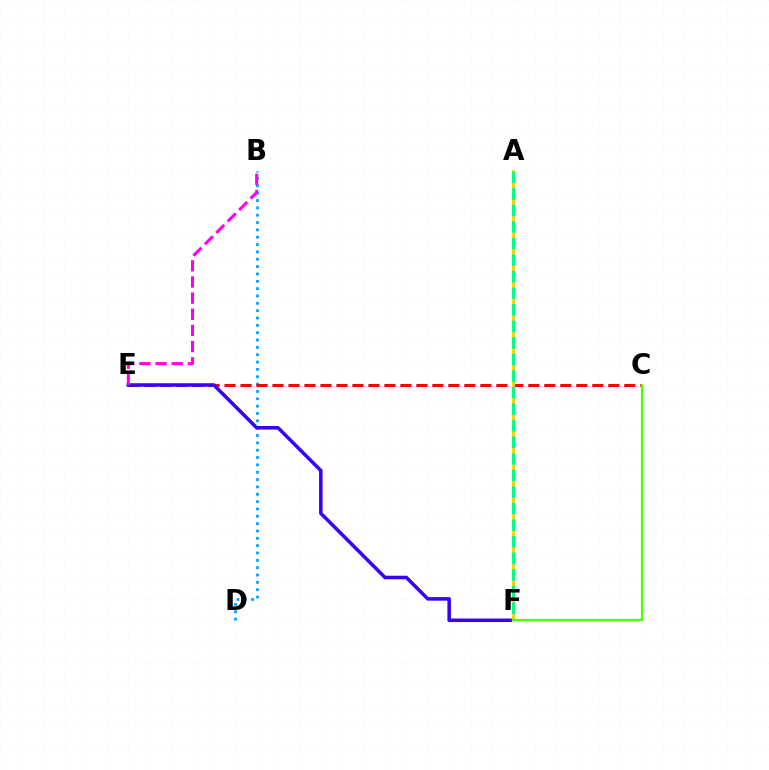{('B', 'D'): [{'color': '#009eff', 'line_style': 'dotted', 'thickness': 2.0}], ('C', 'E'): [{'color': '#ff0000', 'line_style': 'dashed', 'thickness': 2.17}], ('E', 'F'): [{'color': '#3700ff', 'line_style': 'solid', 'thickness': 2.55}], ('B', 'E'): [{'color': '#ff00ed', 'line_style': 'dashed', 'thickness': 2.19}], ('C', 'F'): [{'color': '#4fff00', 'line_style': 'solid', 'thickness': 1.64}], ('A', 'F'): [{'color': '#ffd500', 'line_style': 'solid', 'thickness': 2.14}, {'color': '#00ff86', 'line_style': 'dashed', 'thickness': 2.25}]}